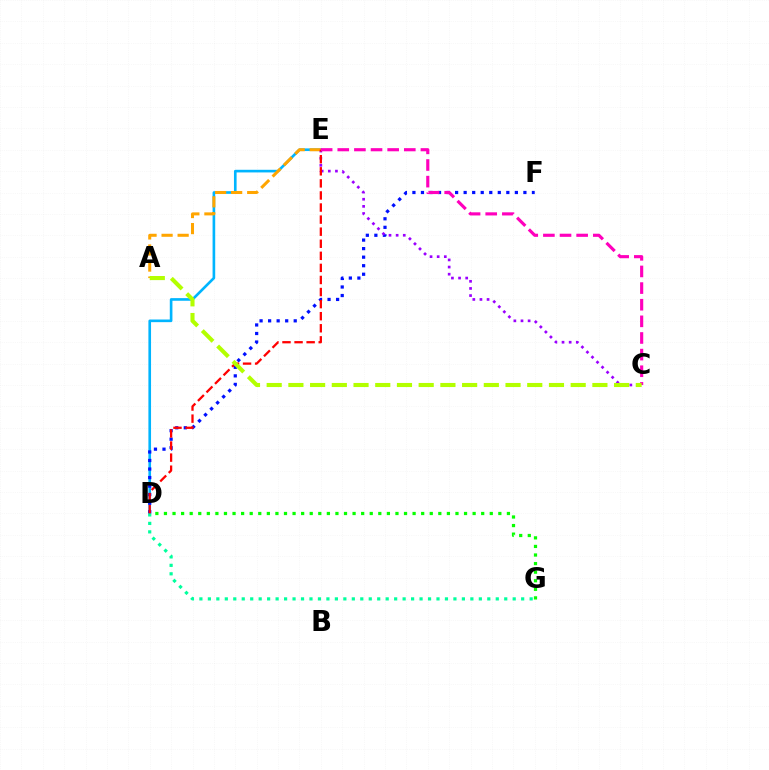{('D', 'G'): [{'color': '#08ff00', 'line_style': 'dotted', 'thickness': 2.33}, {'color': '#00ff9d', 'line_style': 'dotted', 'thickness': 2.3}], ('D', 'E'): [{'color': '#00b5ff', 'line_style': 'solid', 'thickness': 1.9}, {'color': '#ff0000', 'line_style': 'dashed', 'thickness': 1.64}], ('D', 'F'): [{'color': '#0010ff', 'line_style': 'dotted', 'thickness': 2.32}], ('C', 'E'): [{'color': '#9b00ff', 'line_style': 'dotted', 'thickness': 1.94}, {'color': '#ff00bd', 'line_style': 'dashed', 'thickness': 2.26}], ('A', 'E'): [{'color': '#ffa500', 'line_style': 'dashed', 'thickness': 2.18}], ('A', 'C'): [{'color': '#b3ff00', 'line_style': 'dashed', 'thickness': 2.95}]}